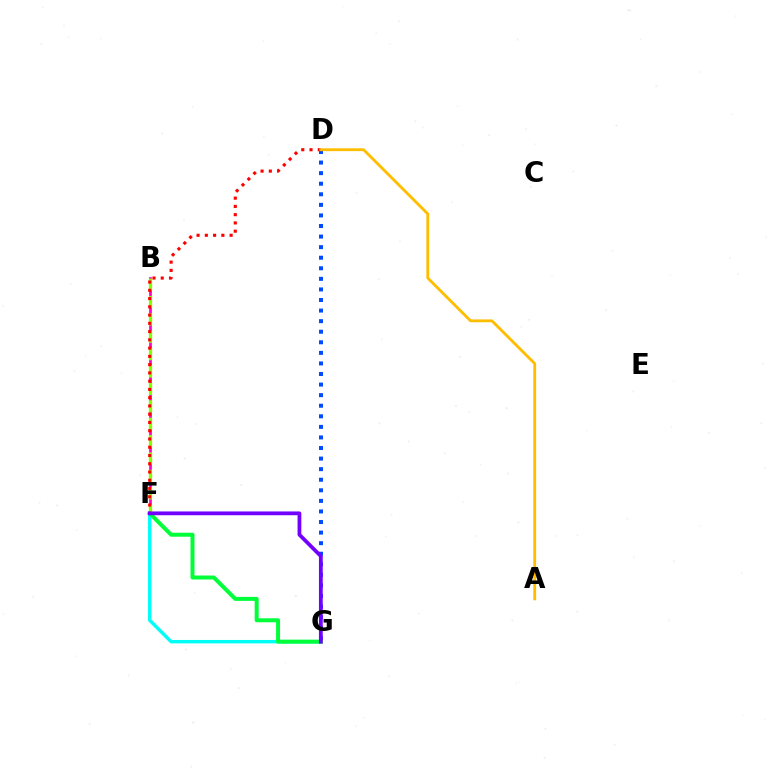{('D', 'G'): [{'color': '#004bff', 'line_style': 'dotted', 'thickness': 2.87}], ('B', 'F'): [{'color': '#ff00cf', 'line_style': 'solid', 'thickness': 1.96}, {'color': '#84ff00', 'line_style': 'dashed', 'thickness': 2.36}], ('F', 'G'): [{'color': '#00fff6', 'line_style': 'solid', 'thickness': 2.47}, {'color': '#00ff39', 'line_style': 'solid', 'thickness': 2.88}, {'color': '#7200ff', 'line_style': 'solid', 'thickness': 2.72}], ('D', 'F'): [{'color': '#ff0000', 'line_style': 'dotted', 'thickness': 2.24}], ('A', 'D'): [{'color': '#ffbd00', 'line_style': 'solid', 'thickness': 2.04}]}